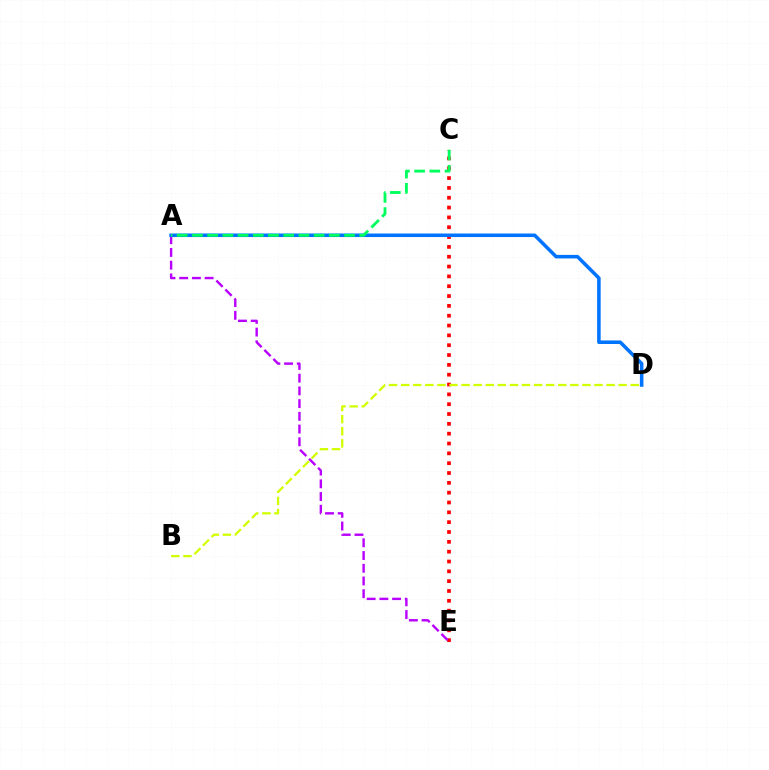{('C', 'E'): [{'color': '#ff0000', 'line_style': 'dotted', 'thickness': 2.67}], ('A', 'E'): [{'color': '#b900ff', 'line_style': 'dashed', 'thickness': 1.73}], ('A', 'D'): [{'color': '#0074ff', 'line_style': 'solid', 'thickness': 2.55}], ('B', 'D'): [{'color': '#d1ff00', 'line_style': 'dashed', 'thickness': 1.64}], ('A', 'C'): [{'color': '#00ff5c', 'line_style': 'dashed', 'thickness': 2.07}]}